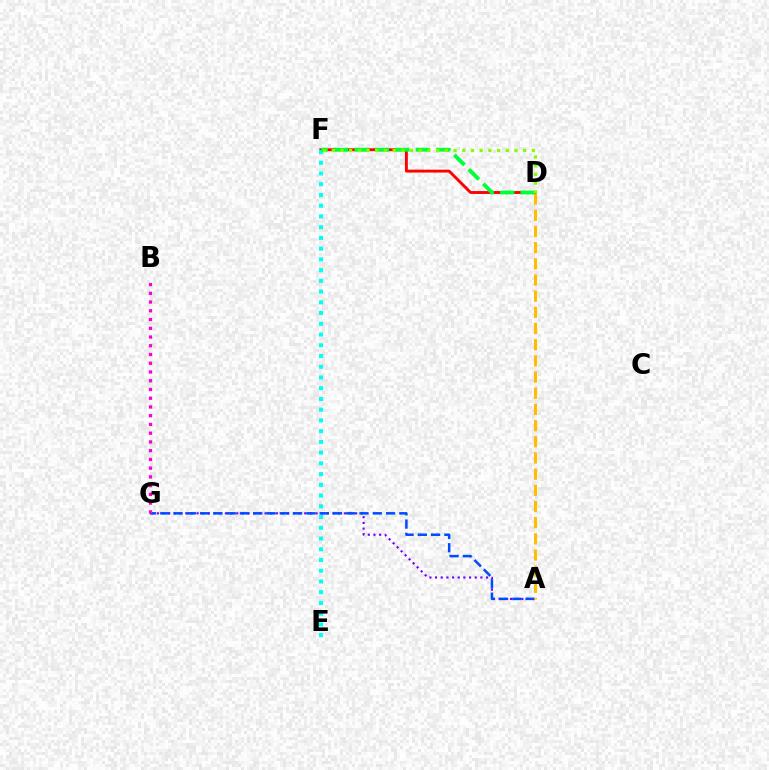{('A', 'G'): [{'color': '#7200ff', 'line_style': 'dotted', 'thickness': 1.54}, {'color': '#004bff', 'line_style': 'dashed', 'thickness': 1.8}], ('A', 'D'): [{'color': '#ffbd00', 'line_style': 'dashed', 'thickness': 2.2}], ('D', 'F'): [{'color': '#ff0000', 'line_style': 'solid', 'thickness': 2.07}, {'color': '#00ff39', 'line_style': 'dashed', 'thickness': 2.77}, {'color': '#84ff00', 'line_style': 'dotted', 'thickness': 2.36}], ('B', 'G'): [{'color': '#ff00cf', 'line_style': 'dotted', 'thickness': 2.37}], ('E', 'F'): [{'color': '#00fff6', 'line_style': 'dotted', 'thickness': 2.92}]}